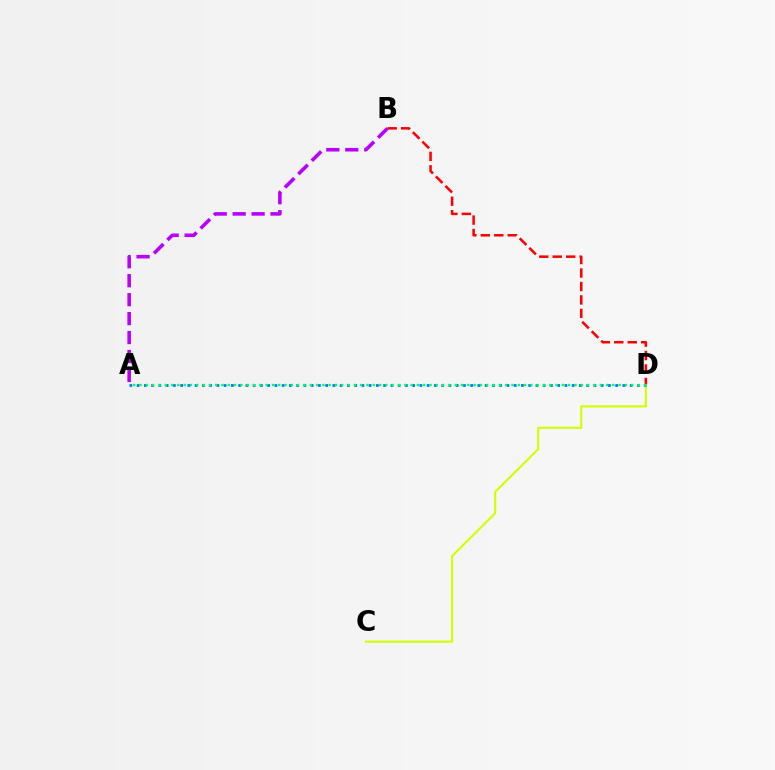{('B', 'D'): [{'color': '#ff0000', 'line_style': 'dashed', 'thickness': 1.83}], ('A', 'B'): [{'color': '#b900ff', 'line_style': 'dashed', 'thickness': 2.58}], ('C', 'D'): [{'color': '#d1ff00', 'line_style': 'solid', 'thickness': 1.52}], ('A', 'D'): [{'color': '#0074ff', 'line_style': 'dotted', 'thickness': 1.97}, {'color': '#00ff5c', 'line_style': 'dotted', 'thickness': 1.71}]}